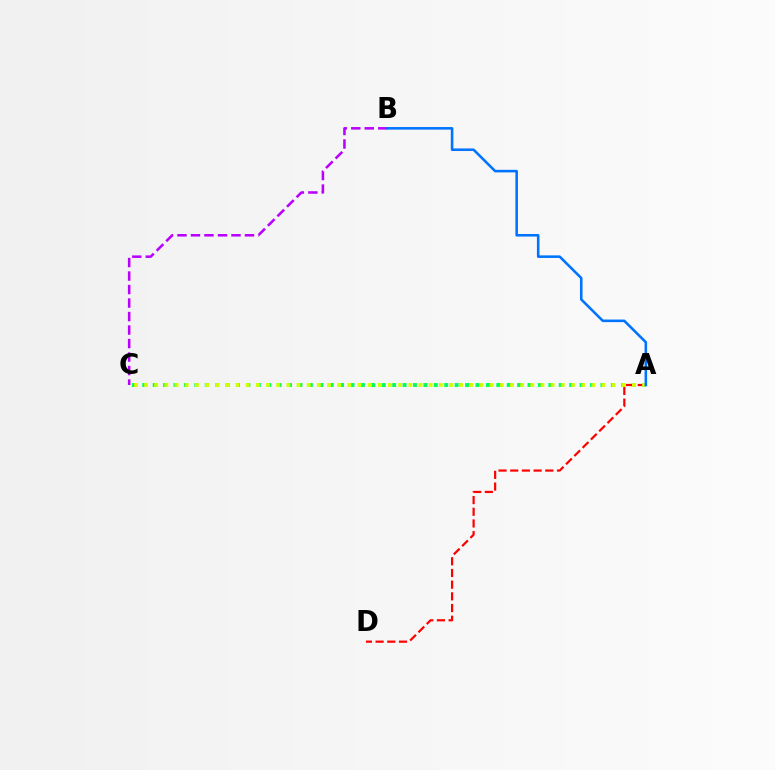{('B', 'C'): [{'color': '#b900ff', 'line_style': 'dashed', 'thickness': 1.83}], ('A', 'C'): [{'color': '#00ff5c', 'line_style': 'dotted', 'thickness': 2.83}, {'color': '#d1ff00', 'line_style': 'dotted', 'thickness': 2.76}], ('A', 'D'): [{'color': '#ff0000', 'line_style': 'dashed', 'thickness': 1.59}], ('A', 'B'): [{'color': '#0074ff', 'line_style': 'solid', 'thickness': 1.86}]}